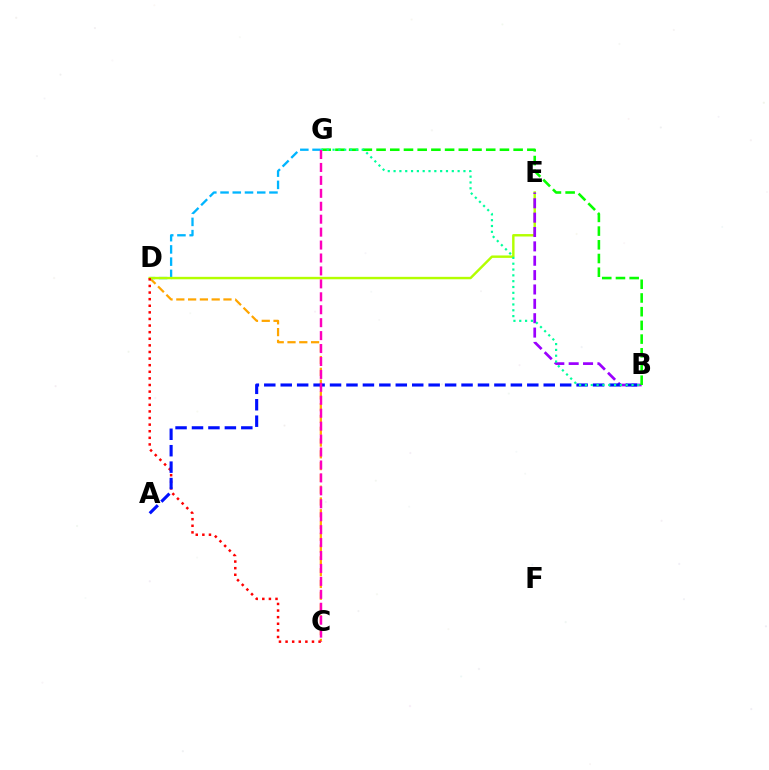{('C', 'D'): [{'color': '#ffa500', 'line_style': 'dashed', 'thickness': 1.6}, {'color': '#ff0000', 'line_style': 'dotted', 'thickness': 1.79}], ('D', 'G'): [{'color': '#00b5ff', 'line_style': 'dashed', 'thickness': 1.66}], ('D', 'E'): [{'color': '#b3ff00', 'line_style': 'solid', 'thickness': 1.75}], ('B', 'E'): [{'color': '#9b00ff', 'line_style': 'dashed', 'thickness': 1.95}], ('A', 'B'): [{'color': '#0010ff', 'line_style': 'dashed', 'thickness': 2.23}], ('B', 'G'): [{'color': '#08ff00', 'line_style': 'dashed', 'thickness': 1.86}, {'color': '#00ff9d', 'line_style': 'dotted', 'thickness': 1.58}], ('C', 'G'): [{'color': '#ff00bd', 'line_style': 'dashed', 'thickness': 1.76}]}